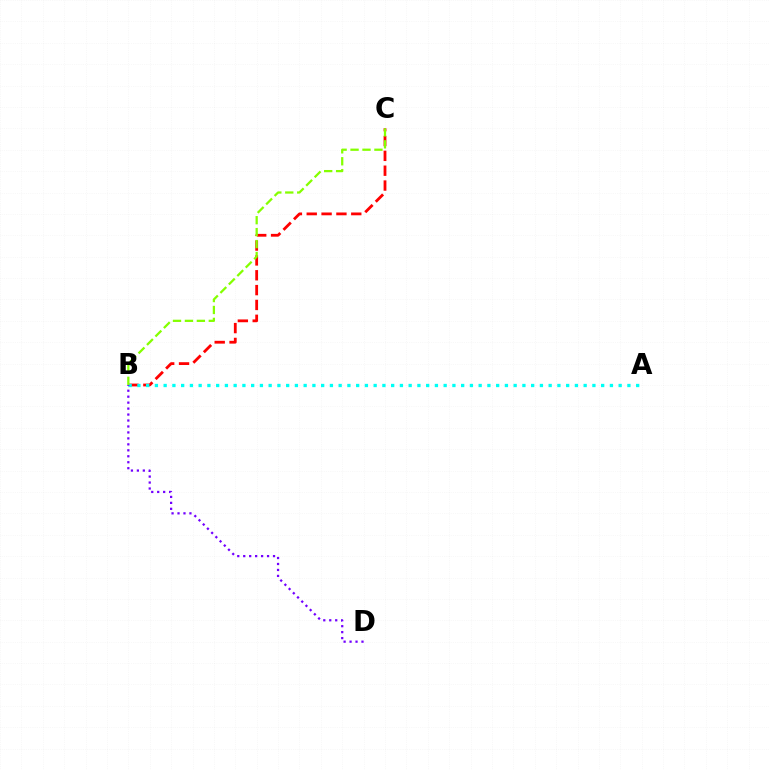{('B', 'C'): [{'color': '#ff0000', 'line_style': 'dashed', 'thickness': 2.02}, {'color': '#84ff00', 'line_style': 'dashed', 'thickness': 1.62}], ('A', 'B'): [{'color': '#00fff6', 'line_style': 'dotted', 'thickness': 2.38}], ('B', 'D'): [{'color': '#7200ff', 'line_style': 'dotted', 'thickness': 1.62}]}